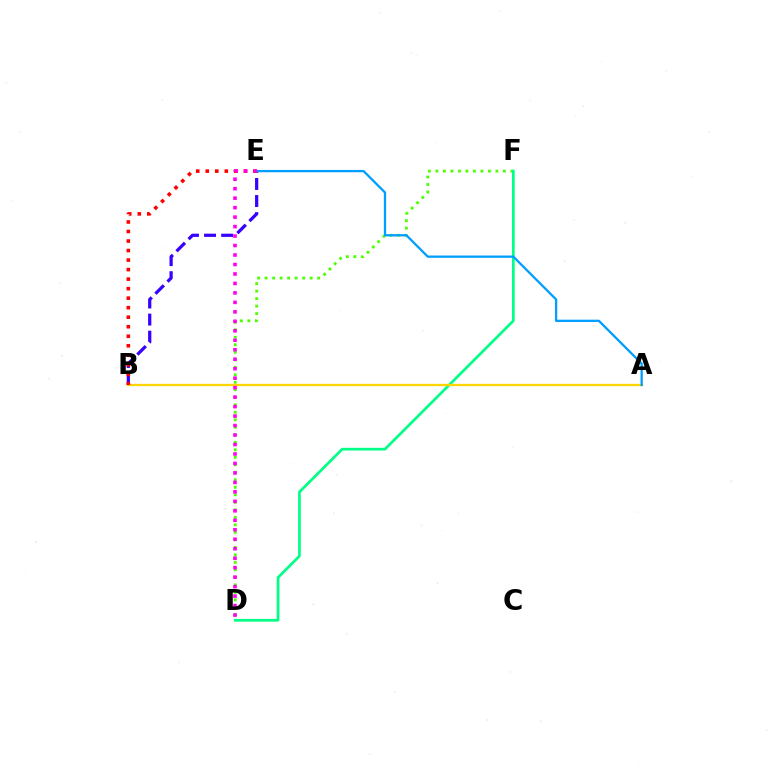{('B', 'E'): [{'color': '#3700ff', 'line_style': 'dashed', 'thickness': 2.32}, {'color': '#ff0000', 'line_style': 'dotted', 'thickness': 2.59}], ('D', 'F'): [{'color': '#4fff00', 'line_style': 'dotted', 'thickness': 2.04}, {'color': '#00ff86', 'line_style': 'solid', 'thickness': 1.96}], ('A', 'B'): [{'color': '#ffd500', 'line_style': 'solid', 'thickness': 1.65}], ('A', 'E'): [{'color': '#009eff', 'line_style': 'solid', 'thickness': 1.65}], ('D', 'E'): [{'color': '#ff00ed', 'line_style': 'dotted', 'thickness': 2.57}]}